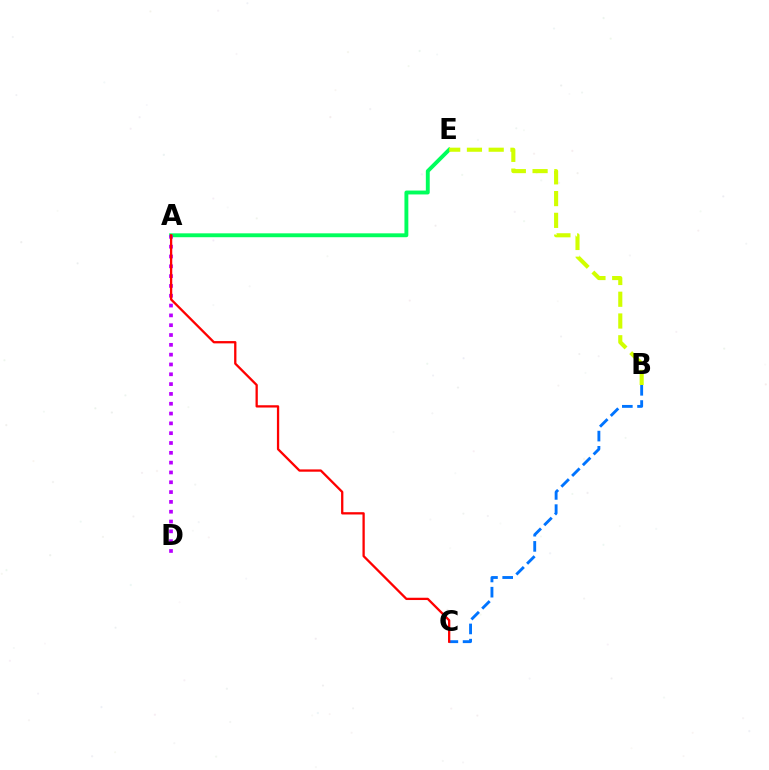{('B', 'C'): [{'color': '#0074ff', 'line_style': 'dashed', 'thickness': 2.07}], ('A', 'E'): [{'color': '#00ff5c', 'line_style': 'solid', 'thickness': 2.8}], ('B', 'E'): [{'color': '#d1ff00', 'line_style': 'dashed', 'thickness': 2.96}], ('A', 'D'): [{'color': '#b900ff', 'line_style': 'dotted', 'thickness': 2.67}], ('A', 'C'): [{'color': '#ff0000', 'line_style': 'solid', 'thickness': 1.65}]}